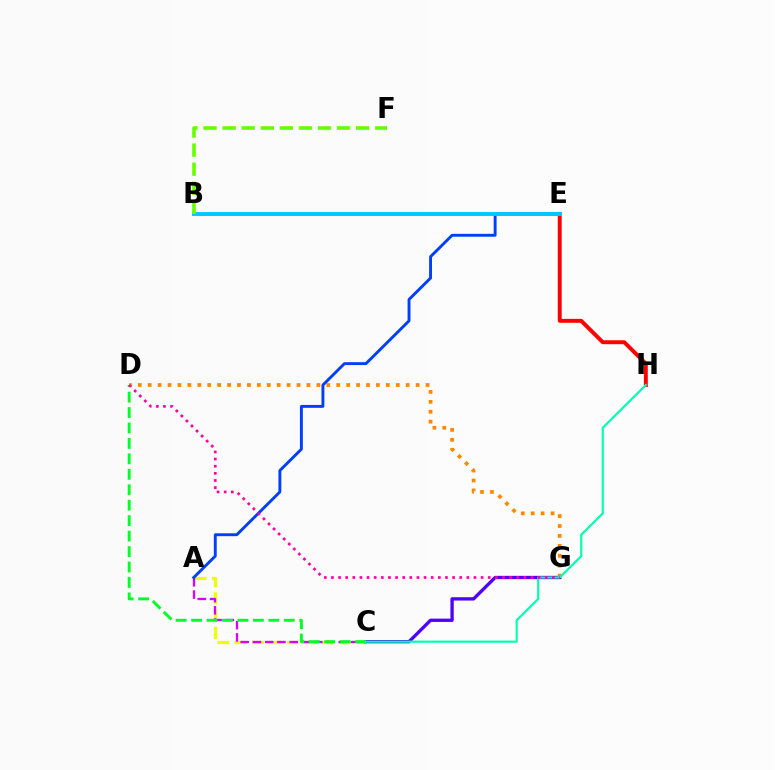{('A', 'C'): [{'color': '#eeff00', 'line_style': 'dashed', 'thickness': 2.36}, {'color': '#d600ff', 'line_style': 'dashed', 'thickness': 1.67}], ('C', 'G'): [{'color': '#4f00ff', 'line_style': 'solid', 'thickness': 2.39}], ('C', 'D'): [{'color': '#00ff27', 'line_style': 'dashed', 'thickness': 2.1}], ('E', 'H'): [{'color': '#ff0000', 'line_style': 'solid', 'thickness': 2.83}], ('D', 'G'): [{'color': '#ff8800', 'line_style': 'dotted', 'thickness': 2.7}, {'color': '#ff00a0', 'line_style': 'dotted', 'thickness': 1.94}], ('A', 'E'): [{'color': '#003fff', 'line_style': 'solid', 'thickness': 2.08}], ('B', 'E'): [{'color': '#00c7ff', 'line_style': 'solid', 'thickness': 2.82}], ('B', 'F'): [{'color': '#66ff00', 'line_style': 'dashed', 'thickness': 2.59}], ('C', 'H'): [{'color': '#00ffaf', 'line_style': 'solid', 'thickness': 1.55}]}